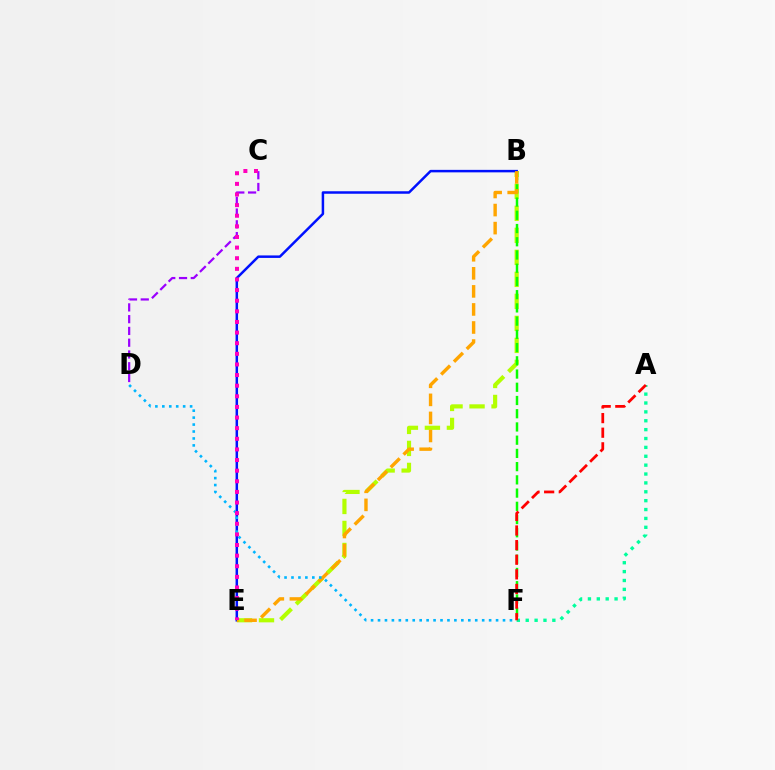{('B', 'E'): [{'color': '#b3ff00', 'line_style': 'dashed', 'thickness': 2.99}, {'color': '#0010ff', 'line_style': 'solid', 'thickness': 1.79}, {'color': '#ffa500', 'line_style': 'dashed', 'thickness': 2.45}], ('A', 'F'): [{'color': '#00ff9d', 'line_style': 'dotted', 'thickness': 2.41}, {'color': '#ff0000', 'line_style': 'dashed', 'thickness': 1.99}], ('B', 'F'): [{'color': '#08ff00', 'line_style': 'dashed', 'thickness': 1.8}], ('C', 'D'): [{'color': '#9b00ff', 'line_style': 'dashed', 'thickness': 1.6}], ('D', 'F'): [{'color': '#00b5ff', 'line_style': 'dotted', 'thickness': 1.89}], ('C', 'E'): [{'color': '#ff00bd', 'line_style': 'dotted', 'thickness': 2.89}]}